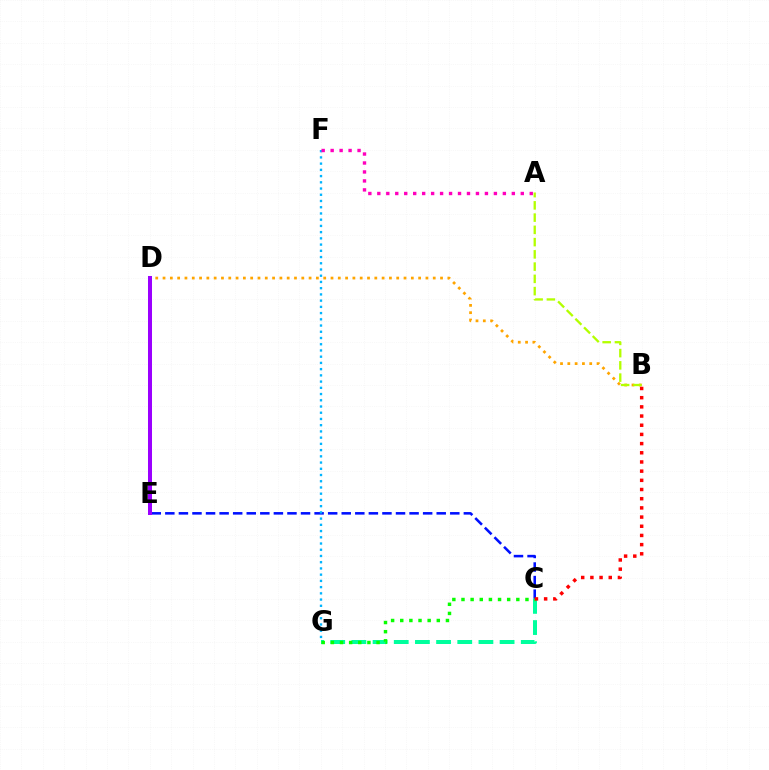{('C', 'E'): [{'color': '#0010ff', 'line_style': 'dashed', 'thickness': 1.84}], ('C', 'G'): [{'color': '#00ff9d', 'line_style': 'dashed', 'thickness': 2.88}, {'color': '#08ff00', 'line_style': 'dotted', 'thickness': 2.48}], ('B', 'D'): [{'color': '#ffa500', 'line_style': 'dotted', 'thickness': 1.98}], ('F', 'G'): [{'color': '#00b5ff', 'line_style': 'dotted', 'thickness': 1.69}], ('A', 'B'): [{'color': '#b3ff00', 'line_style': 'dashed', 'thickness': 1.66}], ('B', 'C'): [{'color': '#ff0000', 'line_style': 'dotted', 'thickness': 2.5}], ('D', 'E'): [{'color': '#9b00ff', 'line_style': 'solid', 'thickness': 2.89}], ('A', 'F'): [{'color': '#ff00bd', 'line_style': 'dotted', 'thickness': 2.44}]}